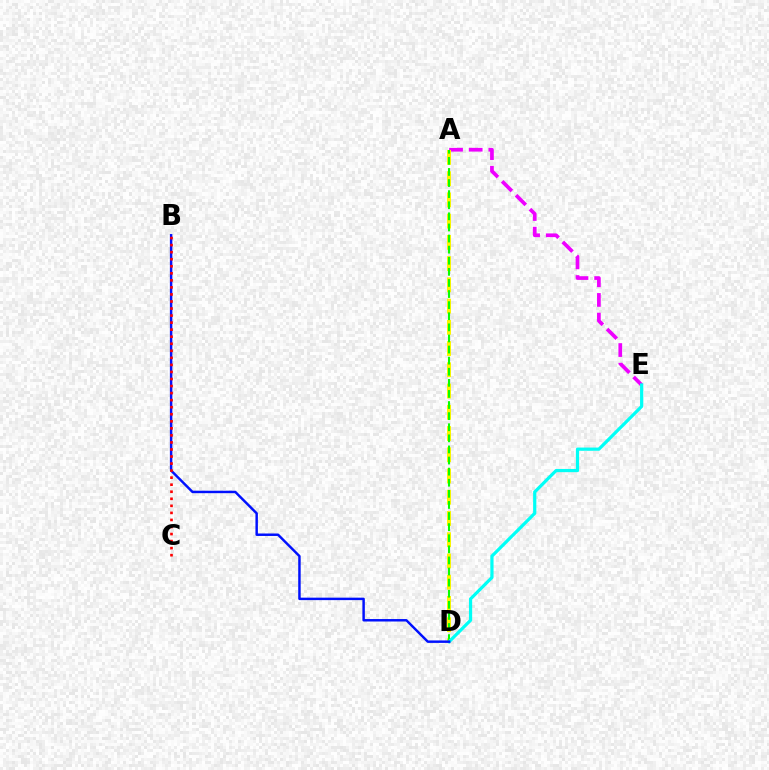{('A', 'E'): [{'color': '#ee00ff', 'line_style': 'dashed', 'thickness': 2.67}], ('A', 'D'): [{'color': '#fcf500', 'line_style': 'dashed', 'thickness': 2.89}, {'color': '#08ff00', 'line_style': 'dashed', 'thickness': 1.51}], ('D', 'E'): [{'color': '#00fff6', 'line_style': 'solid', 'thickness': 2.31}], ('B', 'D'): [{'color': '#0010ff', 'line_style': 'solid', 'thickness': 1.77}], ('B', 'C'): [{'color': '#ff0000', 'line_style': 'dotted', 'thickness': 1.91}]}